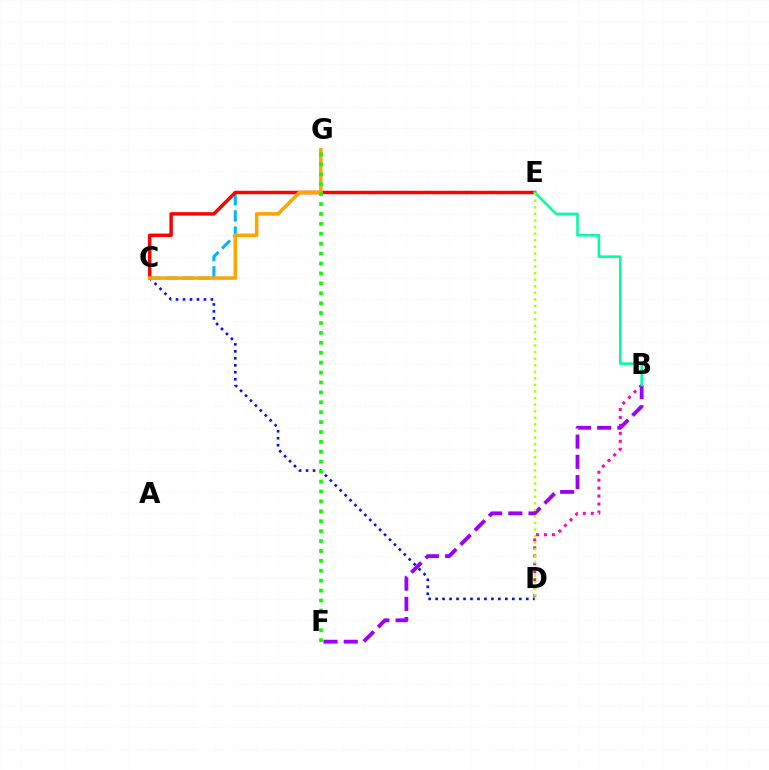{('C', 'D'): [{'color': '#0010ff', 'line_style': 'dotted', 'thickness': 1.89}], ('C', 'E'): [{'color': '#00b5ff', 'line_style': 'dashed', 'thickness': 2.2}, {'color': '#ff0000', 'line_style': 'solid', 'thickness': 2.49}], ('C', 'G'): [{'color': '#ffa500', 'line_style': 'solid', 'thickness': 2.57}], ('B', 'D'): [{'color': '#ff00bd', 'line_style': 'dotted', 'thickness': 2.16}], ('F', 'G'): [{'color': '#08ff00', 'line_style': 'dotted', 'thickness': 2.69}], ('B', 'F'): [{'color': '#9b00ff', 'line_style': 'dashed', 'thickness': 2.75}], ('B', 'E'): [{'color': '#00ff9d', 'line_style': 'solid', 'thickness': 1.85}], ('D', 'E'): [{'color': '#b3ff00', 'line_style': 'dotted', 'thickness': 1.79}]}